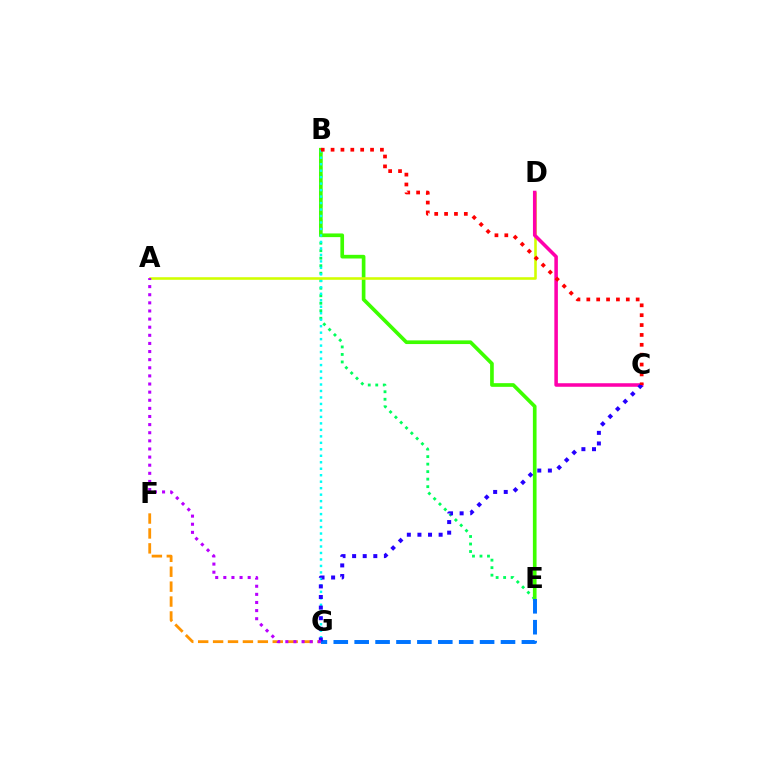{('B', 'E'): [{'color': '#00ff5c', 'line_style': 'dotted', 'thickness': 2.04}, {'color': '#3dff00', 'line_style': 'solid', 'thickness': 2.64}], ('B', 'G'): [{'color': '#00fff6', 'line_style': 'dotted', 'thickness': 1.76}], ('A', 'D'): [{'color': '#d1ff00', 'line_style': 'solid', 'thickness': 1.86}], ('E', 'G'): [{'color': '#0074ff', 'line_style': 'dashed', 'thickness': 2.84}], ('C', 'D'): [{'color': '#ff00ac', 'line_style': 'solid', 'thickness': 2.55}], ('C', 'G'): [{'color': '#2500ff', 'line_style': 'dotted', 'thickness': 2.88}], ('F', 'G'): [{'color': '#ff9400', 'line_style': 'dashed', 'thickness': 2.03}], ('A', 'G'): [{'color': '#b900ff', 'line_style': 'dotted', 'thickness': 2.21}], ('B', 'C'): [{'color': '#ff0000', 'line_style': 'dotted', 'thickness': 2.68}]}